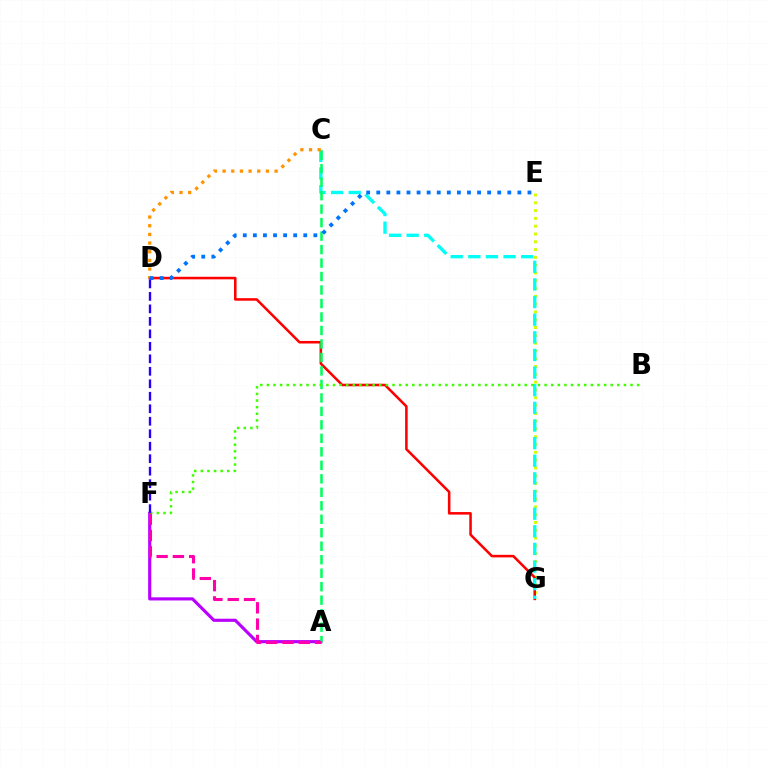{('A', 'F'): [{'color': '#b900ff', 'line_style': 'solid', 'thickness': 2.26}, {'color': '#ff00ac', 'line_style': 'dashed', 'thickness': 2.21}], ('E', 'G'): [{'color': '#d1ff00', 'line_style': 'dotted', 'thickness': 2.12}], ('D', 'G'): [{'color': '#ff0000', 'line_style': 'solid', 'thickness': 1.84}], ('C', 'G'): [{'color': '#00fff6', 'line_style': 'dashed', 'thickness': 2.4}], ('A', 'C'): [{'color': '#00ff5c', 'line_style': 'dashed', 'thickness': 1.83}], ('C', 'D'): [{'color': '#ff9400', 'line_style': 'dotted', 'thickness': 2.35}], ('D', 'E'): [{'color': '#0074ff', 'line_style': 'dotted', 'thickness': 2.74}], ('B', 'F'): [{'color': '#3dff00', 'line_style': 'dotted', 'thickness': 1.8}], ('D', 'F'): [{'color': '#2500ff', 'line_style': 'dashed', 'thickness': 1.7}]}